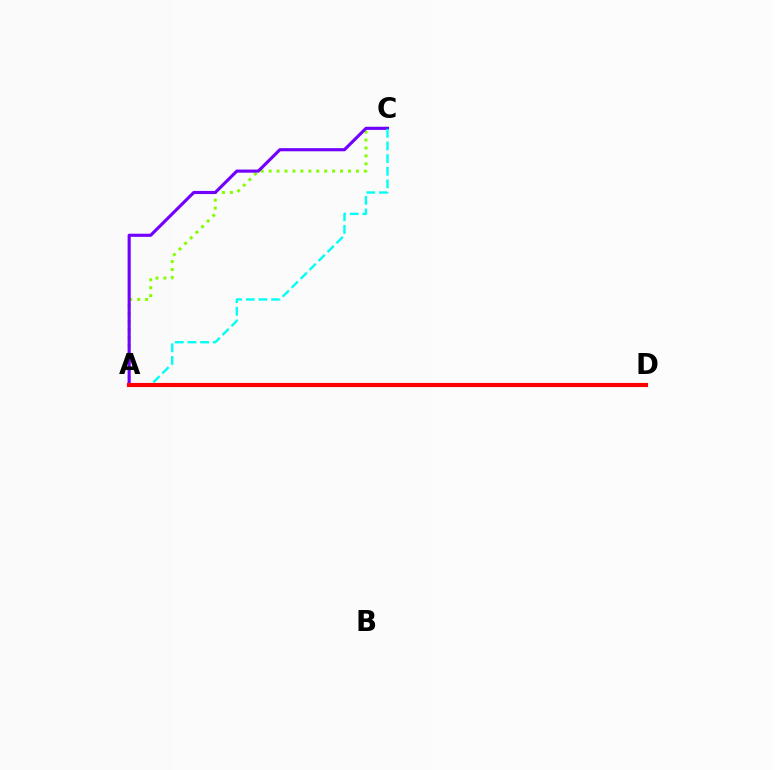{('A', 'C'): [{'color': '#84ff00', 'line_style': 'dotted', 'thickness': 2.16}, {'color': '#7200ff', 'line_style': 'solid', 'thickness': 2.25}, {'color': '#00fff6', 'line_style': 'dashed', 'thickness': 1.72}], ('A', 'D'): [{'color': '#ff0000', 'line_style': 'solid', 'thickness': 2.98}]}